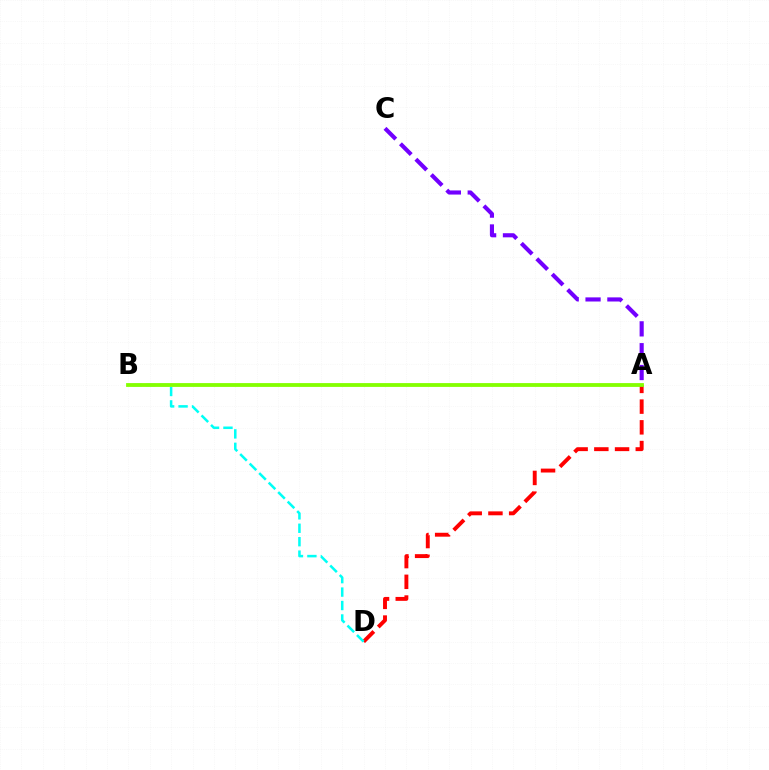{('A', 'D'): [{'color': '#ff0000', 'line_style': 'dashed', 'thickness': 2.81}], ('B', 'D'): [{'color': '#00fff6', 'line_style': 'dashed', 'thickness': 1.83}], ('A', 'B'): [{'color': '#84ff00', 'line_style': 'solid', 'thickness': 2.74}], ('A', 'C'): [{'color': '#7200ff', 'line_style': 'dashed', 'thickness': 2.97}]}